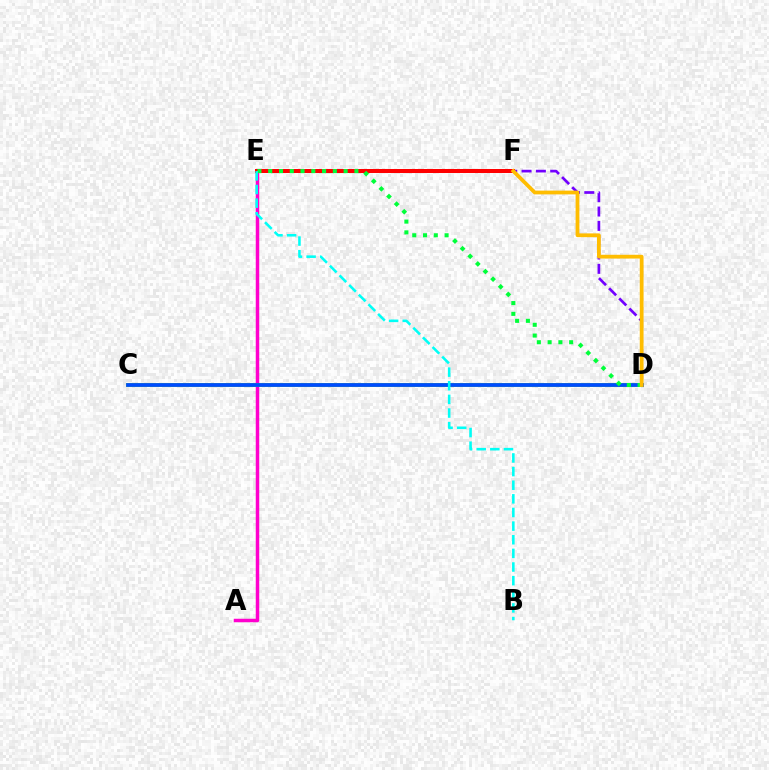{('D', 'E'): [{'color': '#7200ff', 'line_style': 'dashed', 'thickness': 1.95}, {'color': '#00ff39', 'line_style': 'dotted', 'thickness': 2.93}], ('A', 'E'): [{'color': '#ff00cf', 'line_style': 'solid', 'thickness': 2.51}], ('E', 'F'): [{'color': '#ff0000', 'line_style': 'solid', 'thickness': 2.88}], ('C', 'D'): [{'color': '#84ff00', 'line_style': 'solid', 'thickness': 2.81}, {'color': '#004bff', 'line_style': 'solid', 'thickness': 2.7}], ('D', 'F'): [{'color': '#ffbd00', 'line_style': 'solid', 'thickness': 2.72}], ('B', 'E'): [{'color': '#00fff6', 'line_style': 'dashed', 'thickness': 1.85}]}